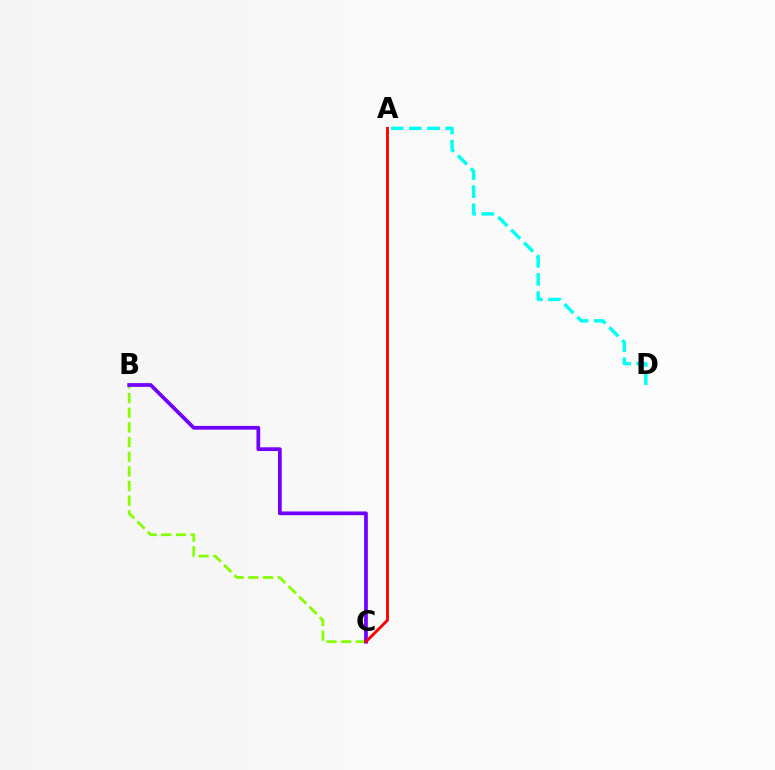{('B', 'C'): [{'color': '#84ff00', 'line_style': 'dashed', 'thickness': 1.99}, {'color': '#7200ff', 'line_style': 'solid', 'thickness': 2.7}], ('A', 'C'): [{'color': '#ff0000', 'line_style': 'solid', 'thickness': 2.06}], ('A', 'D'): [{'color': '#00fff6', 'line_style': 'dashed', 'thickness': 2.47}]}